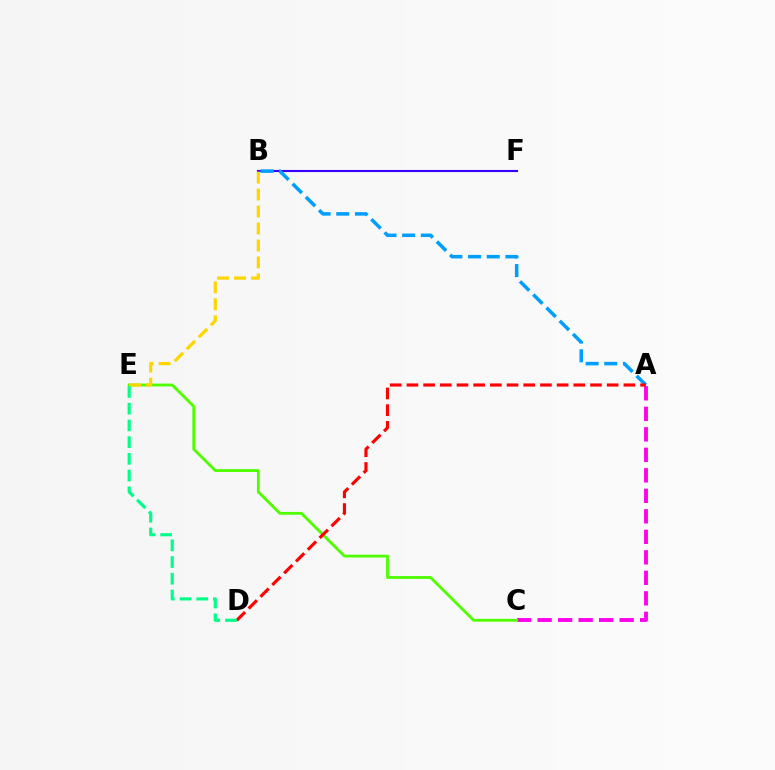{('A', 'C'): [{'color': '#ff00ed', 'line_style': 'dashed', 'thickness': 2.79}], ('B', 'F'): [{'color': '#3700ff', 'line_style': 'solid', 'thickness': 1.52}], ('C', 'E'): [{'color': '#4fff00', 'line_style': 'solid', 'thickness': 2.04}], ('B', 'E'): [{'color': '#ffd500', 'line_style': 'dashed', 'thickness': 2.31}], ('A', 'B'): [{'color': '#009eff', 'line_style': 'dashed', 'thickness': 2.54}], ('A', 'D'): [{'color': '#ff0000', 'line_style': 'dashed', 'thickness': 2.27}], ('D', 'E'): [{'color': '#00ff86', 'line_style': 'dashed', 'thickness': 2.27}]}